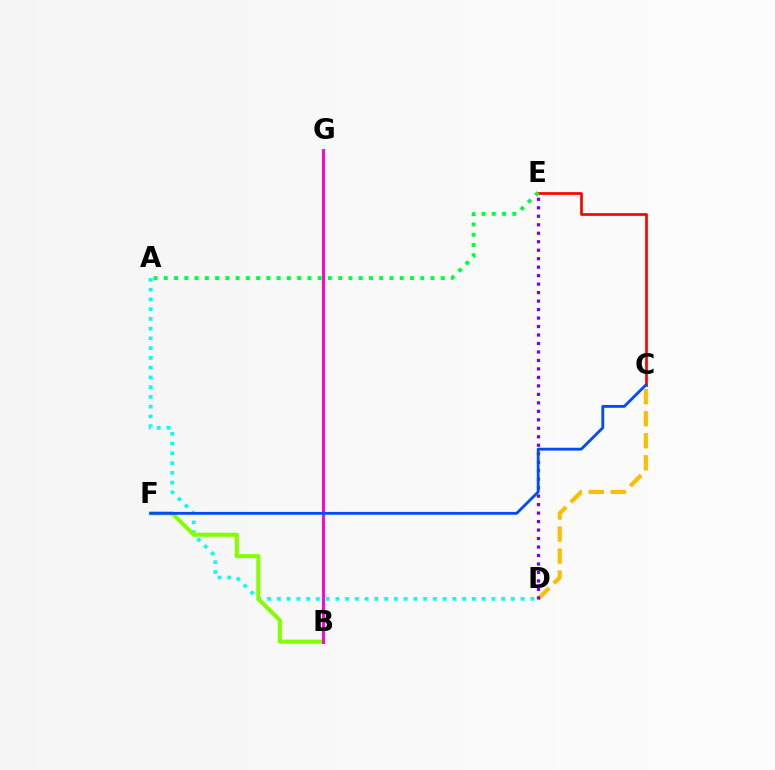{('C', 'D'): [{'color': '#ffbd00', 'line_style': 'dashed', 'thickness': 2.99}], ('A', 'D'): [{'color': '#00fff6', 'line_style': 'dotted', 'thickness': 2.65}], ('B', 'F'): [{'color': '#84ff00', 'line_style': 'solid', 'thickness': 2.93}], ('C', 'E'): [{'color': '#ff0000', 'line_style': 'solid', 'thickness': 1.95}], ('D', 'E'): [{'color': '#7200ff', 'line_style': 'dotted', 'thickness': 2.3}], ('A', 'E'): [{'color': '#00ff39', 'line_style': 'dotted', 'thickness': 2.79}], ('B', 'G'): [{'color': '#ff00cf', 'line_style': 'solid', 'thickness': 2.1}], ('C', 'F'): [{'color': '#004bff', 'line_style': 'solid', 'thickness': 2.04}]}